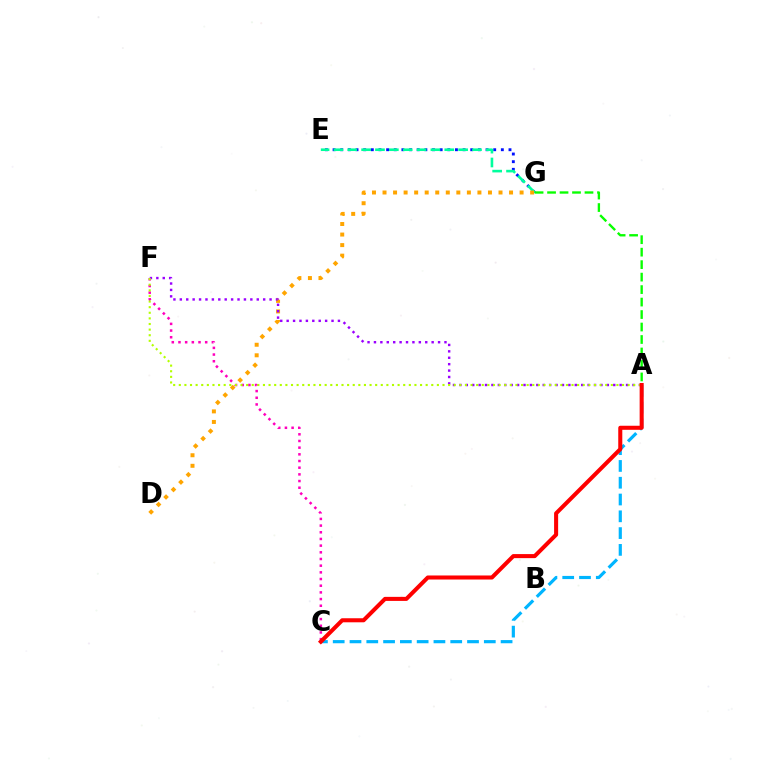{('A', 'C'): [{'color': '#00b5ff', 'line_style': 'dashed', 'thickness': 2.28}, {'color': '#ff0000', 'line_style': 'solid', 'thickness': 2.91}], ('E', 'G'): [{'color': '#0010ff', 'line_style': 'dotted', 'thickness': 2.08}, {'color': '#00ff9d', 'line_style': 'dashed', 'thickness': 1.88}], ('C', 'F'): [{'color': '#ff00bd', 'line_style': 'dotted', 'thickness': 1.81}], ('D', 'G'): [{'color': '#ffa500', 'line_style': 'dotted', 'thickness': 2.86}], ('A', 'G'): [{'color': '#08ff00', 'line_style': 'dashed', 'thickness': 1.69}], ('A', 'F'): [{'color': '#9b00ff', 'line_style': 'dotted', 'thickness': 1.74}, {'color': '#b3ff00', 'line_style': 'dotted', 'thickness': 1.52}]}